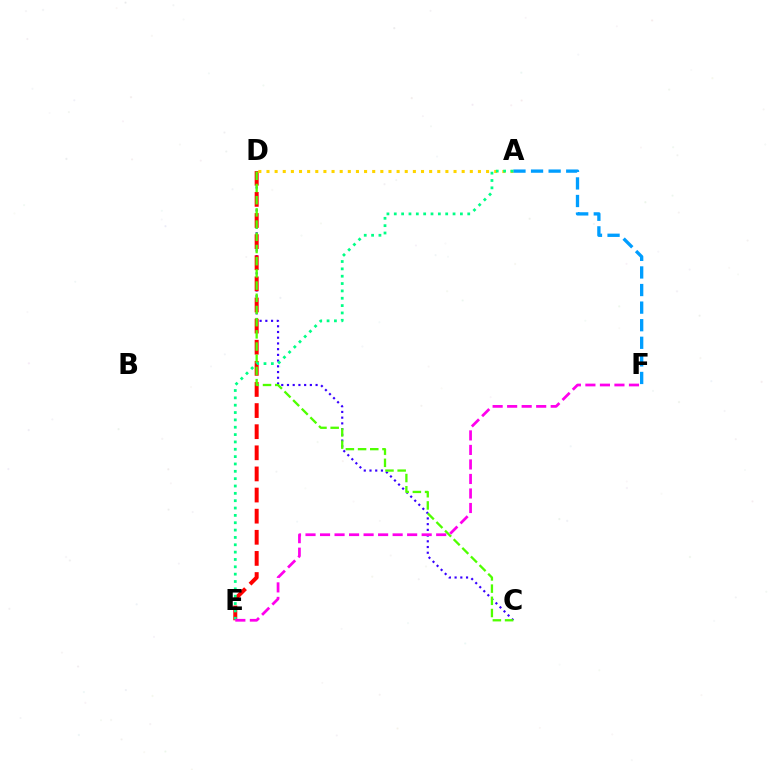{('C', 'D'): [{'color': '#3700ff', 'line_style': 'dotted', 'thickness': 1.55}, {'color': '#4fff00', 'line_style': 'dashed', 'thickness': 1.66}], ('D', 'E'): [{'color': '#ff0000', 'line_style': 'dashed', 'thickness': 2.87}], ('A', 'D'): [{'color': '#ffd500', 'line_style': 'dotted', 'thickness': 2.21}], ('A', 'F'): [{'color': '#009eff', 'line_style': 'dashed', 'thickness': 2.39}], ('A', 'E'): [{'color': '#00ff86', 'line_style': 'dotted', 'thickness': 2.0}], ('E', 'F'): [{'color': '#ff00ed', 'line_style': 'dashed', 'thickness': 1.97}]}